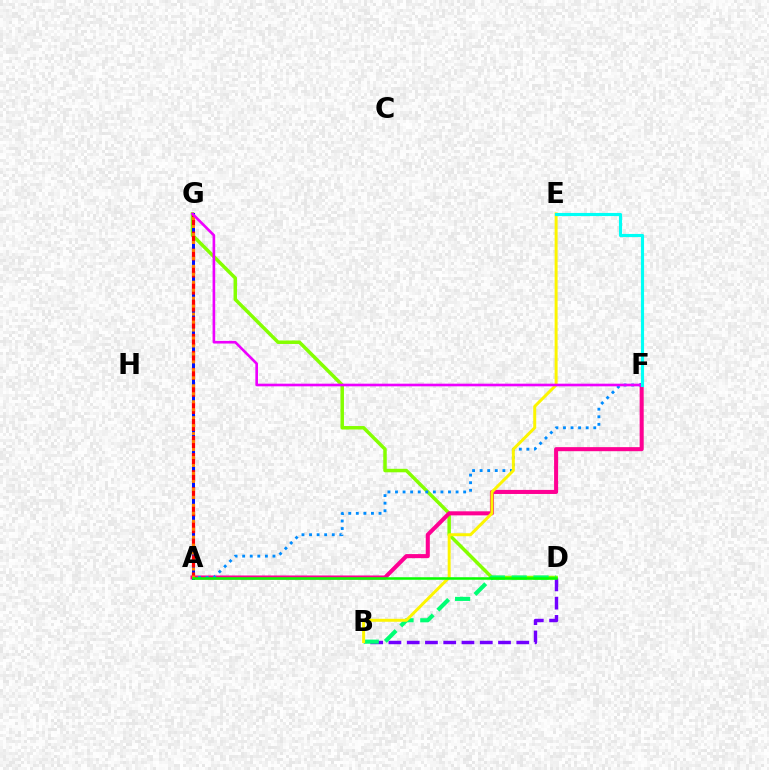{('D', 'G'): [{'color': '#84ff00', 'line_style': 'solid', 'thickness': 2.51}], ('A', 'F'): [{'color': '#ff0094', 'line_style': 'solid', 'thickness': 2.92}, {'color': '#008cff', 'line_style': 'dotted', 'thickness': 2.06}], ('A', 'G'): [{'color': '#0010ff', 'line_style': 'solid', 'thickness': 2.16}, {'color': '#ff0000', 'line_style': 'dashed', 'thickness': 2.32}, {'color': '#ff7c00', 'line_style': 'dotted', 'thickness': 2.16}], ('B', 'D'): [{'color': '#7200ff', 'line_style': 'dashed', 'thickness': 2.48}, {'color': '#00ff74', 'line_style': 'dashed', 'thickness': 2.96}], ('B', 'E'): [{'color': '#fcf500', 'line_style': 'solid', 'thickness': 2.14}], ('F', 'G'): [{'color': '#ee00ff', 'line_style': 'solid', 'thickness': 1.9}], ('E', 'F'): [{'color': '#00fff6', 'line_style': 'solid', 'thickness': 2.25}], ('A', 'D'): [{'color': '#08ff00', 'line_style': 'solid', 'thickness': 1.83}]}